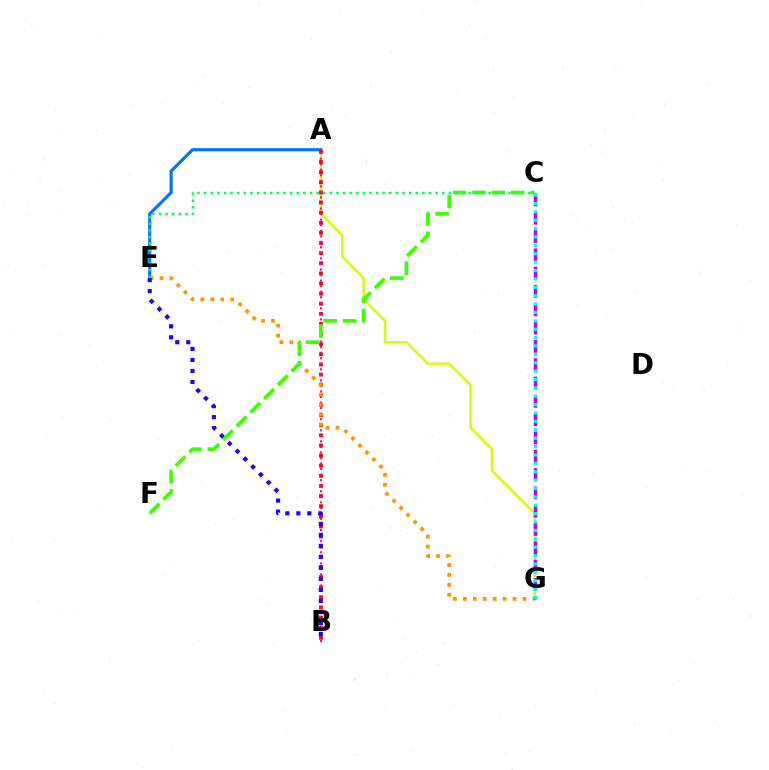{('A', 'G'): [{'color': '#d1ff00', 'line_style': 'solid', 'thickness': 1.75}], ('A', 'E'): [{'color': '#0074ff', 'line_style': 'solid', 'thickness': 2.26}], ('A', 'B'): [{'color': '#ff0000', 'line_style': 'dotted', 'thickness': 2.75}, {'color': '#ff00ac', 'line_style': 'dotted', 'thickness': 1.51}], ('E', 'G'): [{'color': '#ff9400', 'line_style': 'dotted', 'thickness': 2.7}], ('C', 'F'): [{'color': '#3dff00', 'line_style': 'dashed', 'thickness': 2.63}], ('C', 'E'): [{'color': '#00ff5c', 'line_style': 'dotted', 'thickness': 1.8}], ('B', 'E'): [{'color': '#2500ff', 'line_style': 'dotted', 'thickness': 2.99}], ('C', 'G'): [{'color': '#b900ff', 'line_style': 'dashed', 'thickness': 2.49}, {'color': '#00fff6', 'line_style': 'dotted', 'thickness': 2.28}]}